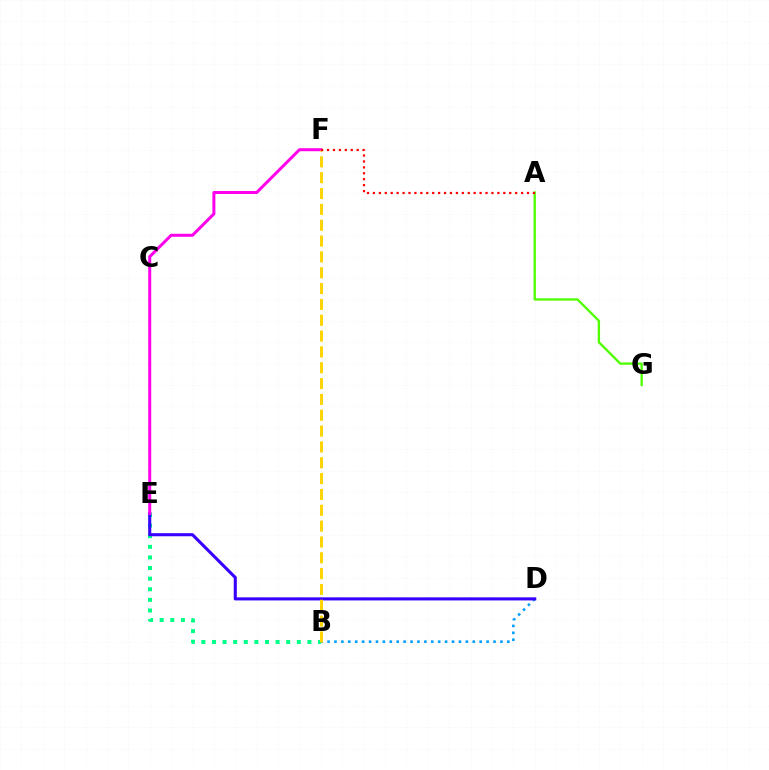{('B', 'D'): [{'color': '#009eff', 'line_style': 'dotted', 'thickness': 1.88}], ('A', 'G'): [{'color': '#4fff00', 'line_style': 'solid', 'thickness': 1.68}], ('B', 'E'): [{'color': '#00ff86', 'line_style': 'dotted', 'thickness': 2.88}], ('D', 'E'): [{'color': '#3700ff', 'line_style': 'solid', 'thickness': 2.21}], ('E', 'F'): [{'color': '#ff00ed', 'line_style': 'solid', 'thickness': 2.16}], ('B', 'F'): [{'color': '#ffd500', 'line_style': 'dashed', 'thickness': 2.15}], ('A', 'F'): [{'color': '#ff0000', 'line_style': 'dotted', 'thickness': 1.61}]}